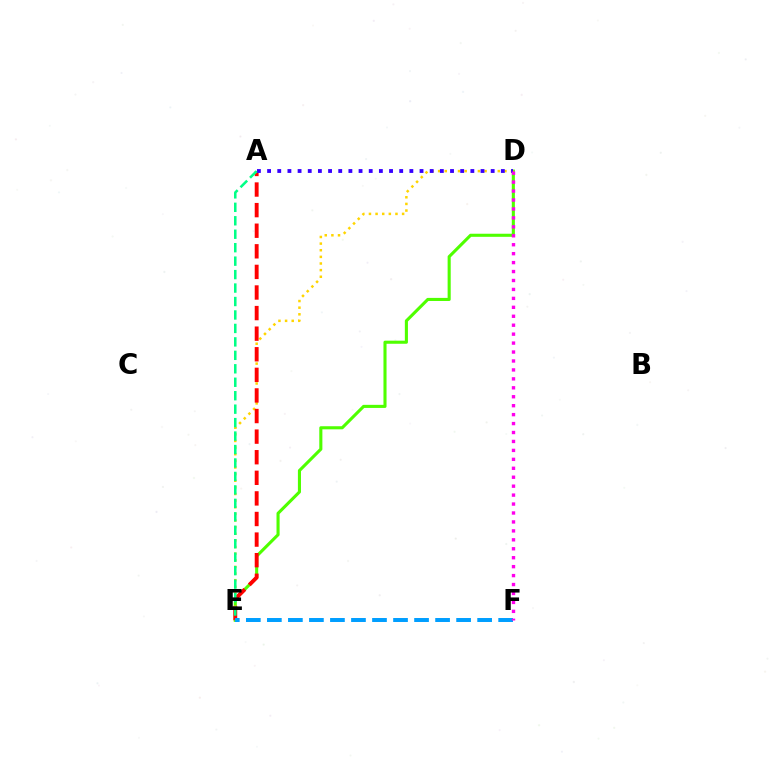{('D', 'E'): [{'color': '#4fff00', 'line_style': 'solid', 'thickness': 2.22}, {'color': '#ffd500', 'line_style': 'dotted', 'thickness': 1.8}], ('A', 'E'): [{'color': '#ff0000', 'line_style': 'dashed', 'thickness': 2.8}, {'color': '#00ff86', 'line_style': 'dashed', 'thickness': 1.83}], ('A', 'D'): [{'color': '#3700ff', 'line_style': 'dotted', 'thickness': 2.76}], ('E', 'F'): [{'color': '#009eff', 'line_style': 'dashed', 'thickness': 2.86}], ('D', 'F'): [{'color': '#ff00ed', 'line_style': 'dotted', 'thickness': 2.43}]}